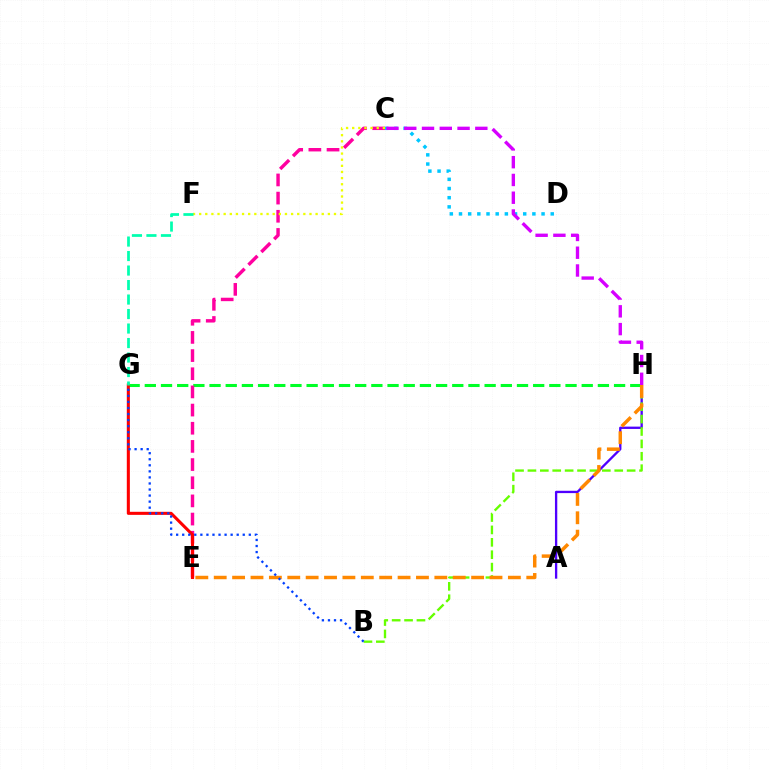{('C', 'D'): [{'color': '#00c7ff', 'line_style': 'dotted', 'thickness': 2.49}], ('A', 'H'): [{'color': '#4f00ff', 'line_style': 'solid', 'thickness': 1.67}], ('B', 'H'): [{'color': '#66ff00', 'line_style': 'dashed', 'thickness': 1.68}], ('G', 'H'): [{'color': '#00ff27', 'line_style': 'dashed', 'thickness': 2.2}], ('C', 'E'): [{'color': '#ff00a0', 'line_style': 'dashed', 'thickness': 2.47}], ('E', 'G'): [{'color': '#ff0000', 'line_style': 'solid', 'thickness': 2.21}], ('E', 'H'): [{'color': '#ff8800', 'line_style': 'dashed', 'thickness': 2.5}], ('C', 'F'): [{'color': '#eeff00', 'line_style': 'dotted', 'thickness': 1.67}], ('F', 'G'): [{'color': '#00ffaf', 'line_style': 'dashed', 'thickness': 1.97}], ('B', 'G'): [{'color': '#003fff', 'line_style': 'dotted', 'thickness': 1.64}], ('C', 'H'): [{'color': '#d600ff', 'line_style': 'dashed', 'thickness': 2.41}]}